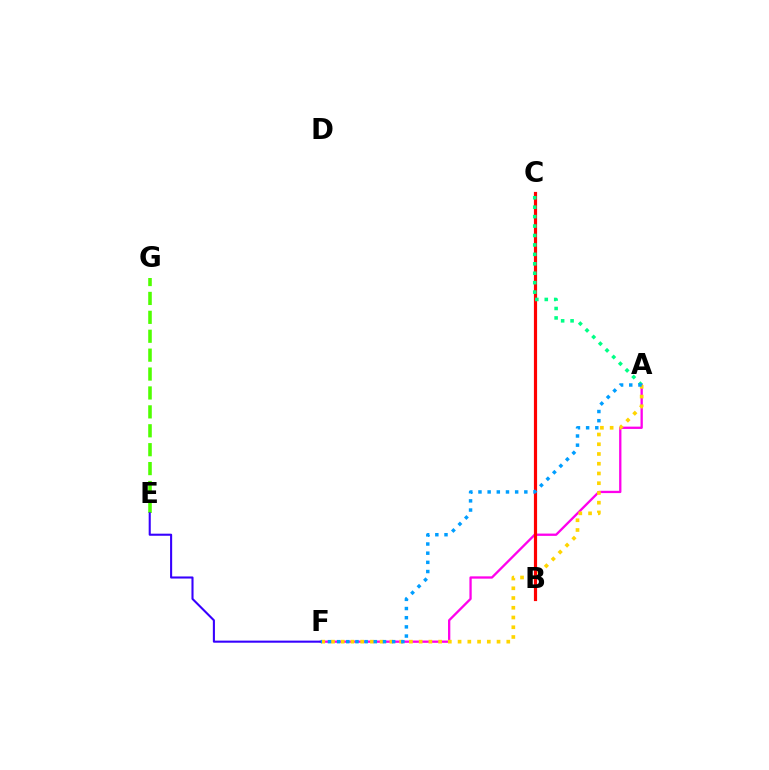{('A', 'F'): [{'color': '#ff00ed', 'line_style': 'solid', 'thickness': 1.66}, {'color': '#ffd500', 'line_style': 'dotted', 'thickness': 2.65}, {'color': '#009eff', 'line_style': 'dotted', 'thickness': 2.49}], ('B', 'C'): [{'color': '#ff0000', 'line_style': 'solid', 'thickness': 2.29}], ('E', 'G'): [{'color': '#4fff00', 'line_style': 'dashed', 'thickness': 2.57}], ('A', 'C'): [{'color': '#00ff86', 'line_style': 'dotted', 'thickness': 2.56}], ('E', 'F'): [{'color': '#3700ff', 'line_style': 'solid', 'thickness': 1.5}]}